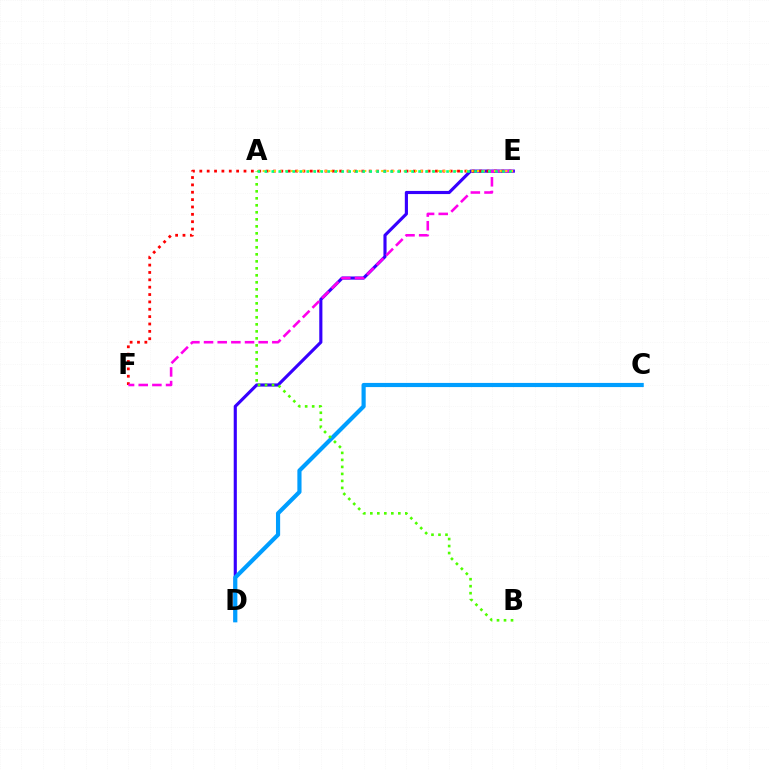{('D', 'E'): [{'color': '#3700ff', 'line_style': 'solid', 'thickness': 2.26}], ('E', 'F'): [{'color': '#ff0000', 'line_style': 'dotted', 'thickness': 2.0}, {'color': '#ff00ed', 'line_style': 'dashed', 'thickness': 1.85}], ('C', 'D'): [{'color': '#009eff', 'line_style': 'solid', 'thickness': 3.0}], ('A', 'E'): [{'color': '#ffd500', 'line_style': 'dotted', 'thickness': 1.53}, {'color': '#00ff86', 'line_style': 'dotted', 'thickness': 1.9}], ('A', 'B'): [{'color': '#4fff00', 'line_style': 'dotted', 'thickness': 1.9}]}